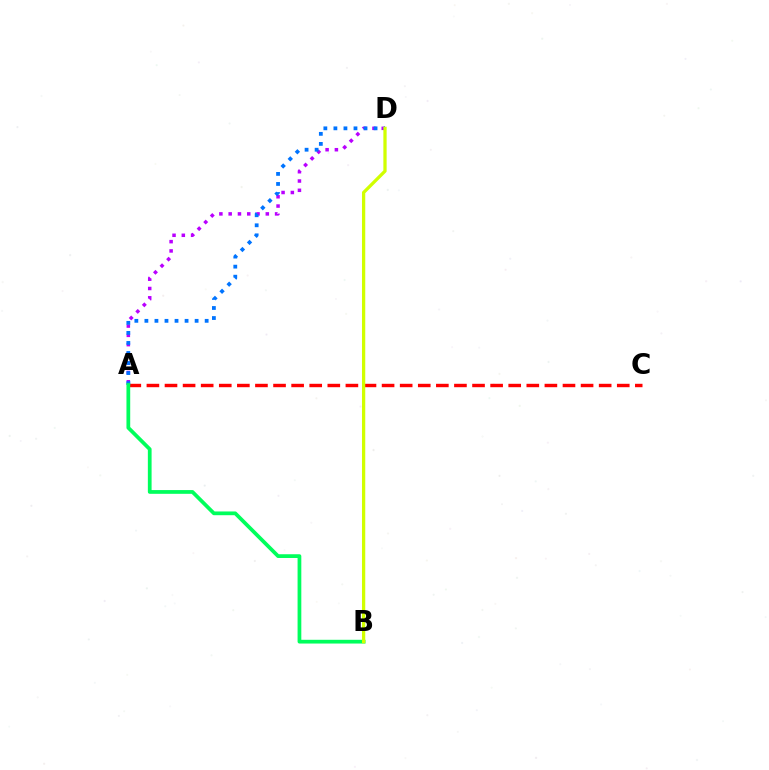{('A', 'D'): [{'color': '#b900ff', 'line_style': 'dotted', 'thickness': 2.52}, {'color': '#0074ff', 'line_style': 'dotted', 'thickness': 2.73}], ('A', 'C'): [{'color': '#ff0000', 'line_style': 'dashed', 'thickness': 2.46}], ('A', 'B'): [{'color': '#00ff5c', 'line_style': 'solid', 'thickness': 2.7}], ('B', 'D'): [{'color': '#d1ff00', 'line_style': 'solid', 'thickness': 2.35}]}